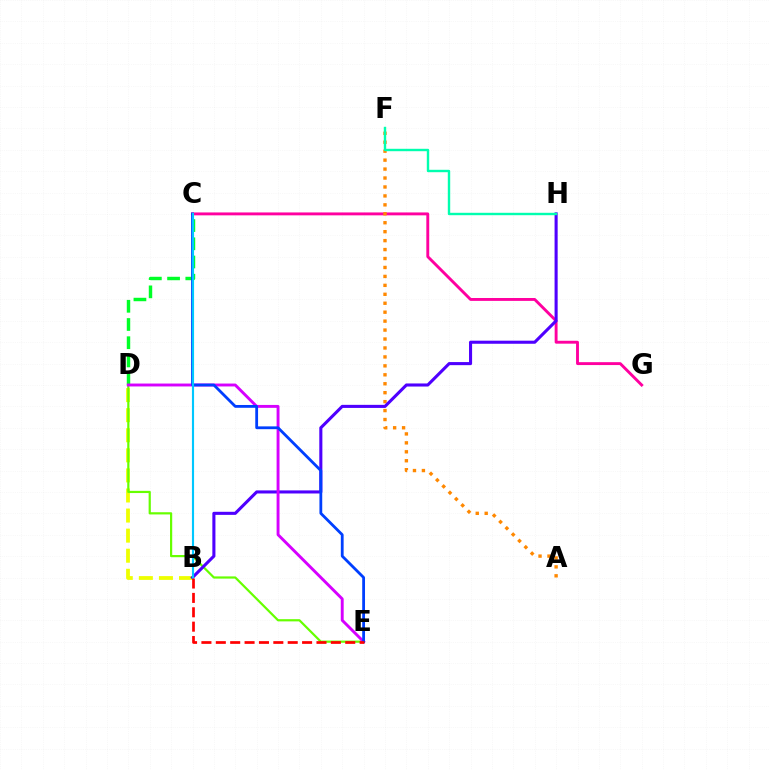{('C', 'G'): [{'color': '#ff00a0', 'line_style': 'solid', 'thickness': 2.08}], ('C', 'D'): [{'color': '#00ff27', 'line_style': 'dashed', 'thickness': 2.47}], ('A', 'F'): [{'color': '#ff8800', 'line_style': 'dotted', 'thickness': 2.43}], ('B', 'D'): [{'color': '#eeff00', 'line_style': 'dashed', 'thickness': 2.73}], ('D', 'E'): [{'color': '#66ff00', 'line_style': 'solid', 'thickness': 1.59}, {'color': '#d600ff', 'line_style': 'solid', 'thickness': 2.09}], ('B', 'H'): [{'color': '#4f00ff', 'line_style': 'solid', 'thickness': 2.22}], ('C', 'E'): [{'color': '#003fff', 'line_style': 'solid', 'thickness': 2.02}], ('B', 'C'): [{'color': '#00c7ff', 'line_style': 'solid', 'thickness': 1.53}], ('F', 'H'): [{'color': '#00ffaf', 'line_style': 'solid', 'thickness': 1.73}], ('B', 'E'): [{'color': '#ff0000', 'line_style': 'dashed', 'thickness': 1.95}]}